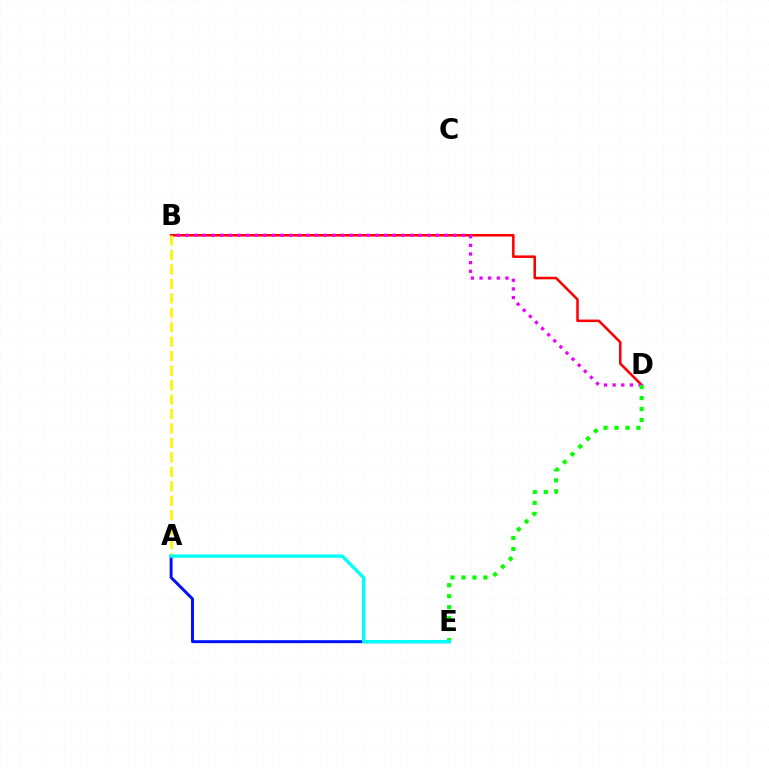{('B', 'D'): [{'color': '#ff0000', 'line_style': 'solid', 'thickness': 1.83}, {'color': '#ee00ff', 'line_style': 'dotted', 'thickness': 2.35}], ('A', 'E'): [{'color': '#0010ff', 'line_style': 'solid', 'thickness': 2.13}, {'color': '#00fff6', 'line_style': 'solid', 'thickness': 2.42}], ('D', 'E'): [{'color': '#08ff00', 'line_style': 'dotted', 'thickness': 2.98}], ('A', 'B'): [{'color': '#fcf500', 'line_style': 'dashed', 'thickness': 1.96}]}